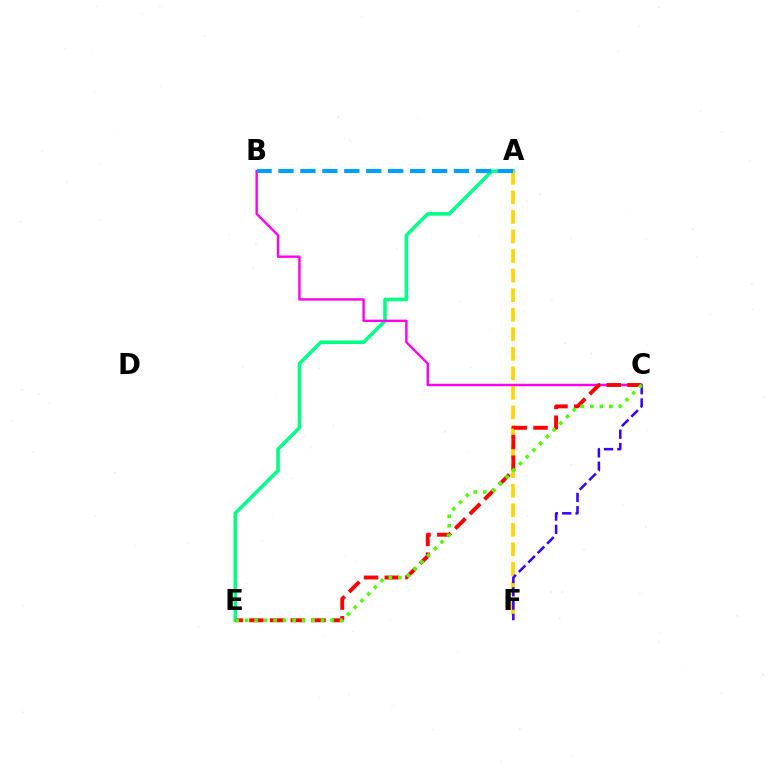{('A', 'E'): [{'color': '#00ff86', 'line_style': 'solid', 'thickness': 2.56}], ('B', 'C'): [{'color': '#ff00ed', 'line_style': 'solid', 'thickness': 1.73}], ('A', 'F'): [{'color': '#ffd500', 'line_style': 'dashed', 'thickness': 2.66}], ('C', 'E'): [{'color': '#ff0000', 'line_style': 'dashed', 'thickness': 2.81}, {'color': '#4fff00', 'line_style': 'dotted', 'thickness': 2.58}], ('C', 'F'): [{'color': '#3700ff', 'line_style': 'dashed', 'thickness': 1.81}], ('A', 'B'): [{'color': '#009eff', 'line_style': 'dashed', 'thickness': 2.98}]}